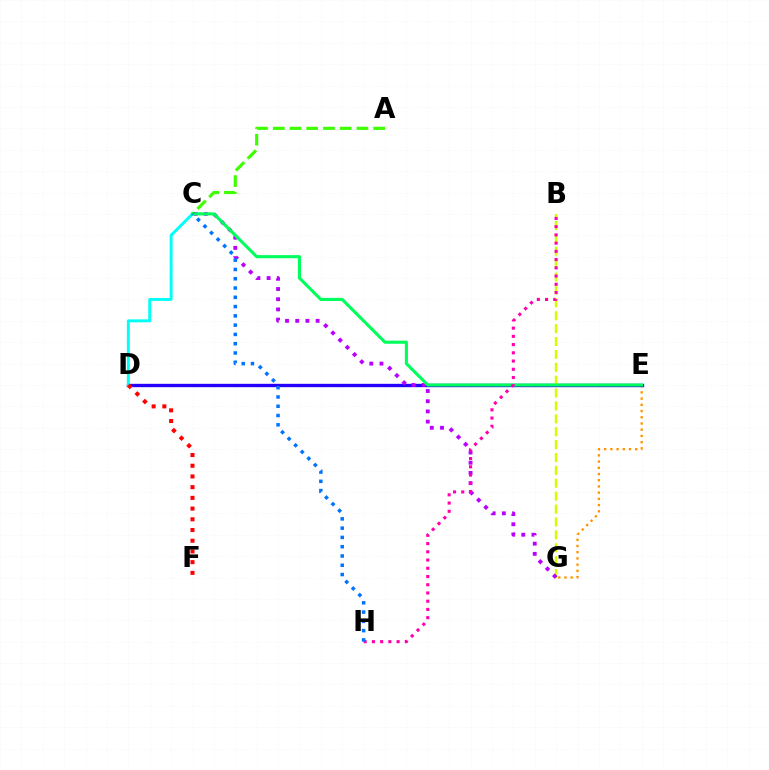{('E', 'G'): [{'color': '#ff9400', 'line_style': 'dotted', 'thickness': 1.69}], ('D', 'E'): [{'color': '#2500ff', 'line_style': 'solid', 'thickness': 2.41}], ('B', 'G'): [{'color': '#d1ff00', 'line_style': 'dashed', 'thickness': 1.75}], ('C', 'D'): [{'color': '#00fff6', 'line_style': 'solid', 'thickness': 2.12}], ('C', 'G'): [{'color': '#b900ff', 'line_style': 'dotted', 'thickness': 2.77}], ('A', 'C'): [{'color': '#3dff00', 'line_style': 'dashed', 'thickness': 2.27}], ('D', 'F'): [{'color': '#ff0000', 'line_style': 'dotted', 'thickness': 2.91}], ('C', 'E'): [{'color': '#00ff5c', 'line_style': 'solid', 'thickness': 2.23}], ('B', 'H'): [{'color': '#ff00ac', 'line_style': 'dotted', 'thickness': 2.24}], ('C', 'H'): [{'color': '#0074ff', 'line_style': 'dotted', 'thickness': 2.52}]}